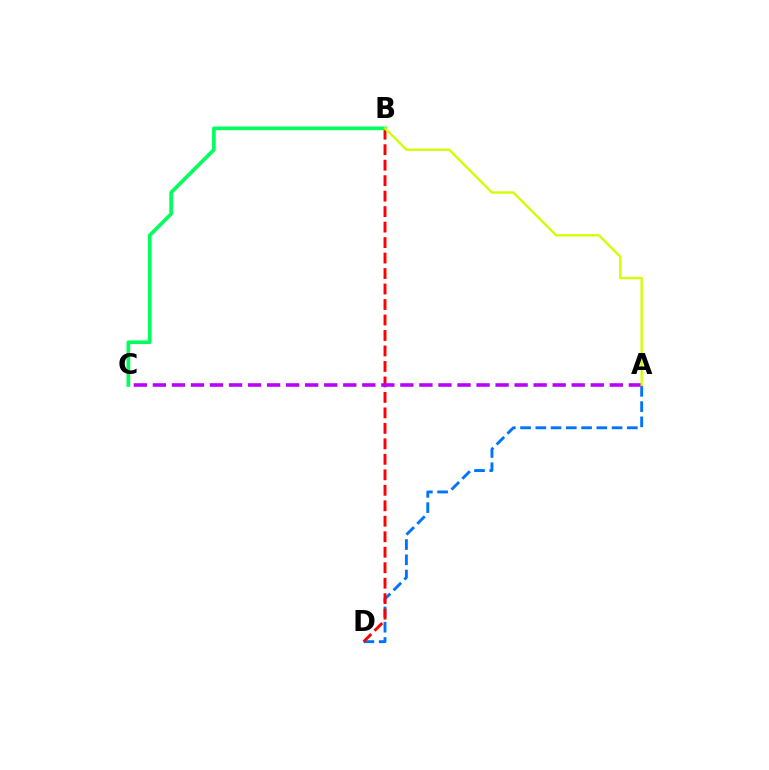{('A', 'D'): [{'color': '#0074ff', 'line_style': 'dashed', 'thickness': 2.07}], ('B', 'D'): [{'color': '#ff0000', 'line_style': 'dashed', 'thickness': 2.1}], ('B', 'C'): [{'color': '#00ff5c', 'line_style': 'solid', 'thickness': 2.63}], ('A', 'C'): [{'color': '#b900ff', 'line_style': 'dashed', 'thickness': 2.59}], ('A', 'B'): [{'color': '#d1ff00', 'line_style': 'solid', 'thickness': 1.69}]}